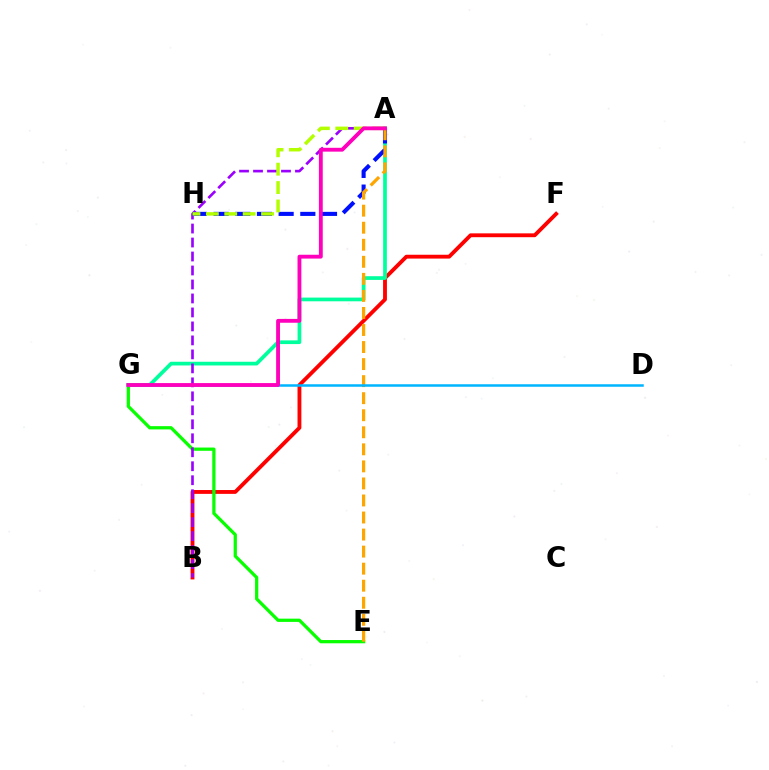{('B', 'F'): [{'color': '#ff0000', 'line_style': 'solid', 'thickness': 2.77}], ('E', 'G'): [{'color': '#08ff00', 'line_style': 'solid', 'thickness': 2.34}], ('A', 'G'): [{'color': '#00ff9d', 'line_style': 'solid', 'thickness': 2.67}, {'color': '#ff00bd', 'line_style': 'solid', 'thickness': 2.76}], ('A', 'B'): [{'color': '#9b00ff', 'line_style': 'dashed', 'thickness': 1.9}], ('A', 'H'): [{'color': '#0010ff', 'line_style': 'dashed', 'thickness': 2.95}, {'color': '#b3ff00', 'line_style': 'dashed', 'thickness': 2.5}], ('A', 'E'): [{'color': '#ffa500', 'line_style': 'dashed', 'thickness': 2.32}], ('D', 'G'): [{'color': '#00b5ff', 'line_style': 'solid', 'thickness': 1.8}]}